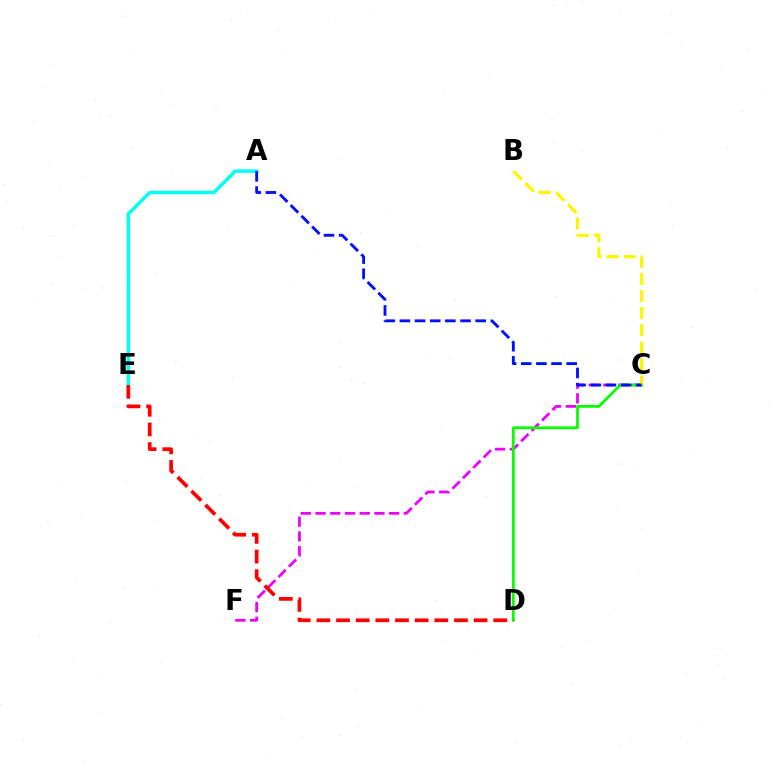{('A', 'E'): [{'color': '#00fff6', 'line_style': 'solid', 'thickness': 2.49}], ('C', 'F'): [{'color': '#ee00ff', 'line_style': 'dashed', 'thickness': 2.0}], ('C', 'D'): [{'color': '#08ff00', 'line_style': 'solid', 'thickness': 2.02}], ('B', 'C'): [{'color': '#fcf500', 'line_style': 'dashed', 'thickness': 2.32}], ('A', 'C'): [{'color': '#0010ff', 'line_style': 'dashed', 'thickness': 2.06}], ('D', 'E'): [{'color': '#ff0000', 'line_style': 'dashed', 'thickness': 2.67}]}